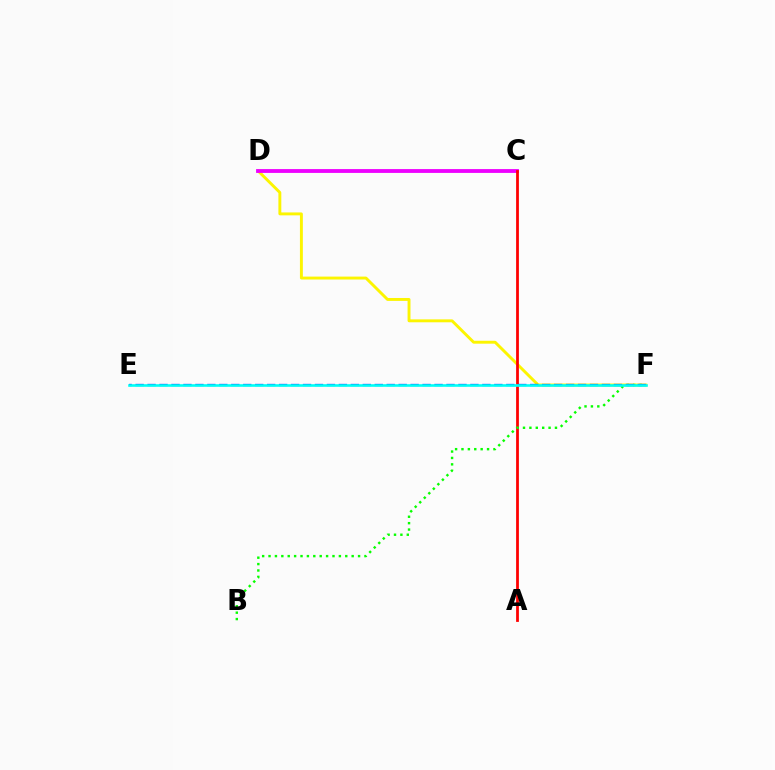{('D', 'F'): [{'color': '#fcf500', 'line_style': 'solid', 'thickness': 2.1}], ('C', 'D'): [{'color': '#ee00ff', 'line_style': 'solid', 'thickness': 2.76}], ('A', 'C'): [{'color': '#ff0000', 'line_style': 'solid', 'thickness': 2.0}], ('B', 'F'): [{'color': '#08ff00', 'line_style': 'dotted', 'thickness': 1.74}], ('E', 'F'): [{'color': '#0010ff', 'line_style': 'dashed', 'thickness': 1.62}, {'color': '#00fff6', 'line_style': 'solid', 'thickness': 1.88}]}